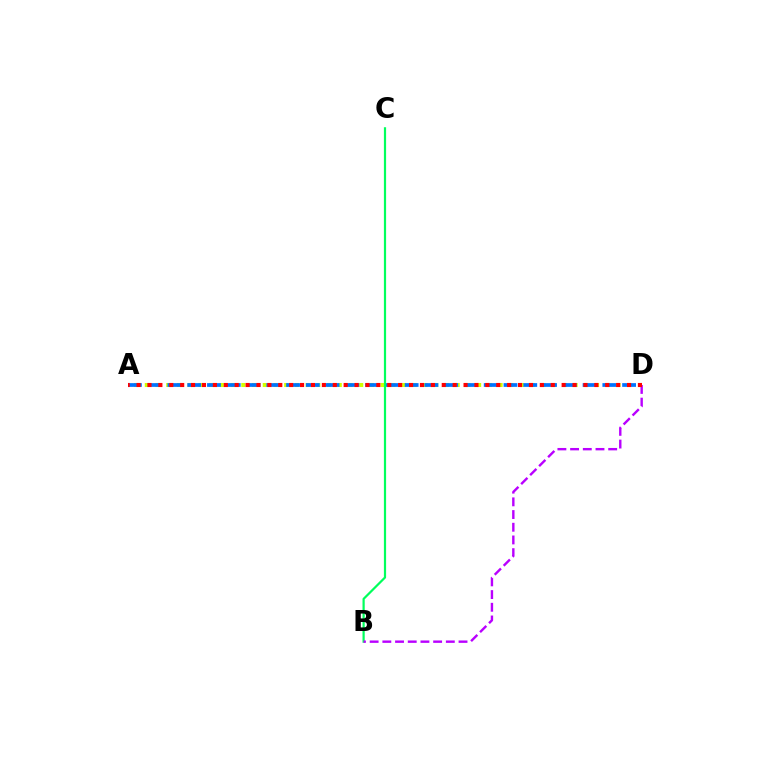{('A', 'D'): [{'color': '#d1ff00', 'line_style': 'dotted', 'thickness': 2.91}, {'color': '#0074ff', 'line_style': 'dashed', 'thickness': 2.69}, {'color': '#ff0000', 'line_style': 'dotted', 'thickness': 2.96}], ('B', 'C'): [{'color': '#00ff5c', 'line_style': 'solid', 'thickness': 1.59}], ('B', 'D'): [{'color': '#b900ff', 'line_style': 'dashed', 'thickness': 1.72}]}